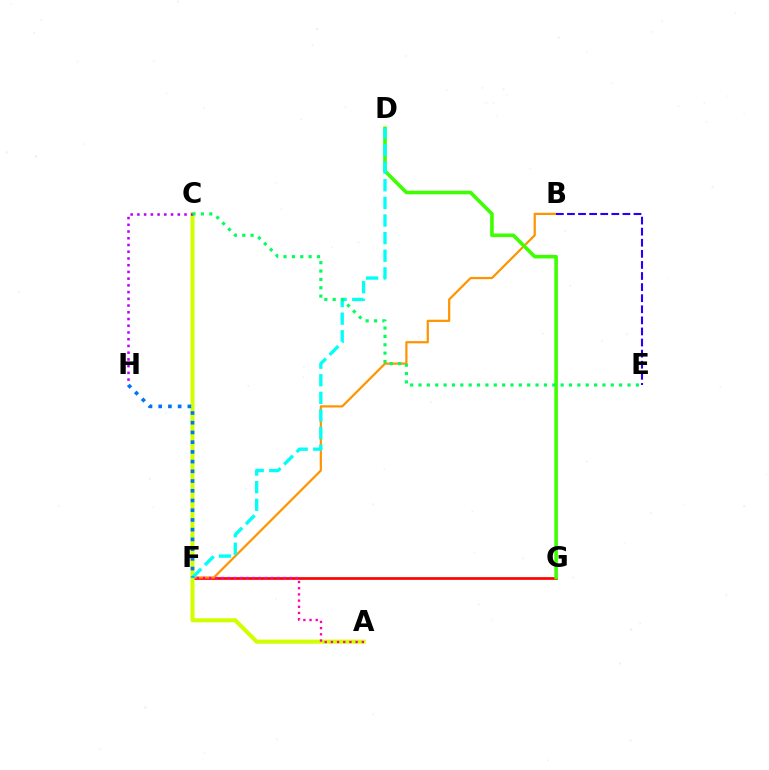{('F', 'G'): [{'color': '#ff0000', 'line_style': 'solid', 'thickness': 1.93}], ('B', 'F'): [{'color': '#ff9400', 'line_style': 'solid', 'thickness': 1.6}], ('A', 'C'): [{'color': '#d1ff00', 'line_style': 'solid', 'thickness': 2.92}], ('A', 'F'): [{'color': '#ff00ac', 'line_style': 'dotted', 'thickness': 1.68}], ('B', 'E'): [{'color': '#2500ff', 'line_style': 'dashed', 'thickness': 1.51}], ('C', 'H'): [{'color': '#b900ff', 'line_style': 'dotted', 'thickness': 1.83}], ('D', 'G'): [{'color': '#3dff00', 'line_style': 'solid', 'thickness': 2.58}], ('D', 'F'): [{'color': '#00fff6', 'line_style': 'dashed', 'thickness': 2.39}], ('F', 'H'): [{'color': '#0074ff', 'line_style': 'dotted', 'thickness': 2.64}], ('C', 'E'): [{'color': '#00ff5c', 'line_style': 'dotted', 'thickness': 2.27}]}